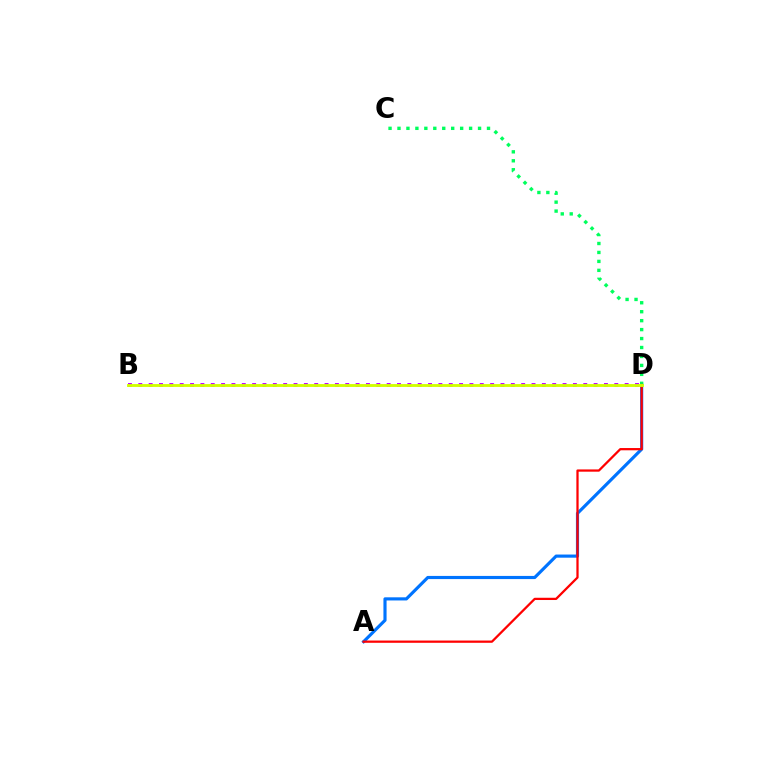{('A', 'D'): [{'color': '#0074ff', 'line_style': 'solid', 'thickness': 2.27}, {'color': '#ff0000', 'line_style': 'solid', 'thickness': 1.62}], ('B', 'D'): [{'color': '#b900ff', 'line_style': 'dotted', 'thickness': 2.81}, {'color': '#d1ff00', 'line_style': 'solid', 'thickness': 2.07}], ('C', 'D'): [{'color': '#00ff5c', 'line_style': 'dotted', 'thickness': 2.43}]}